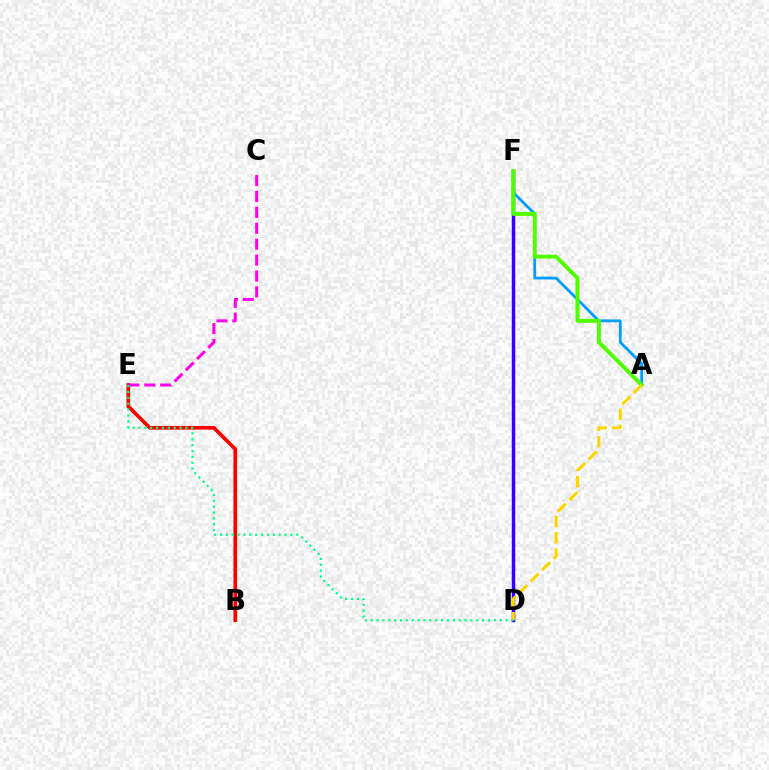{('D', 'F'): [{'color': '#3700ff', 'line_style': 'solid', 'thickness': 2.49}], ('A', 'F'): [{'color': '#009eff', 'line_style': 'solid', 'thickness': 2.0}, {'color': '#4fff00', 'line_style': 'solid', 'thickness': 2.84}], ('B', 'E'): [{'color': '#ff0000', 'line_style': 'solid', 'thickness': 2.65}], ('C', 'E'): [{'color': '#ff00ed', 'line_style': 'dashed', 'thickness': 2.16}], ('A', 'D'): [{'color': '#ffd500', 'line_style': 'dashed', 'thickness': 2.21}], ('D', 'E'): [{'color': '#00ff86', 'line_style': 'dotted', 'thickness': 1.59}]}